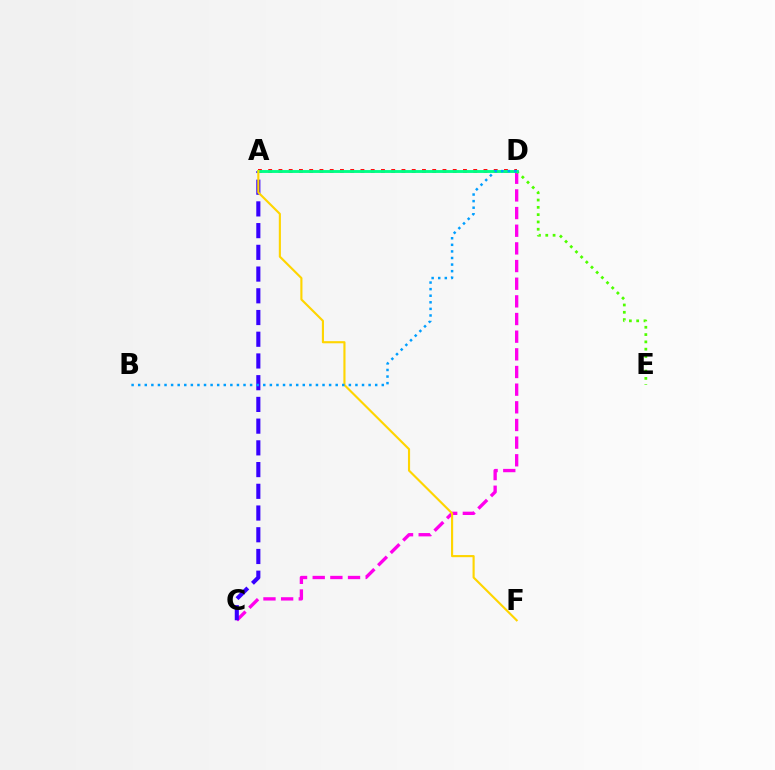{('C', 'D'): [{'color': '#ff00ed', 'line_style': 'dashed', 'thickness': 2.4}], ('A', 'C'): [{'color': '#3700ff', 'line_style': 'dashed', 'thickness': 2.95}], ('D', 'E'): [{'color': '#4fff00', 'line_style': 'dotted', 'thickness': 1.98}], ('A', 'D'): [{'color': '#ff0000', 'line_style': 'dotted', 'thickness': 2.79}, {'color': '#00ff86', 'line_style': 'solid', 'thickness': 2.08}], ('A', 'F'): [{'color': '#ffd500', 'line_style': 'solid', 'thickness': 1.54}], ('B', 'D'): [{'color': '#009eff', 'line_style': 'dotted', 'thickness': 1.79}]}